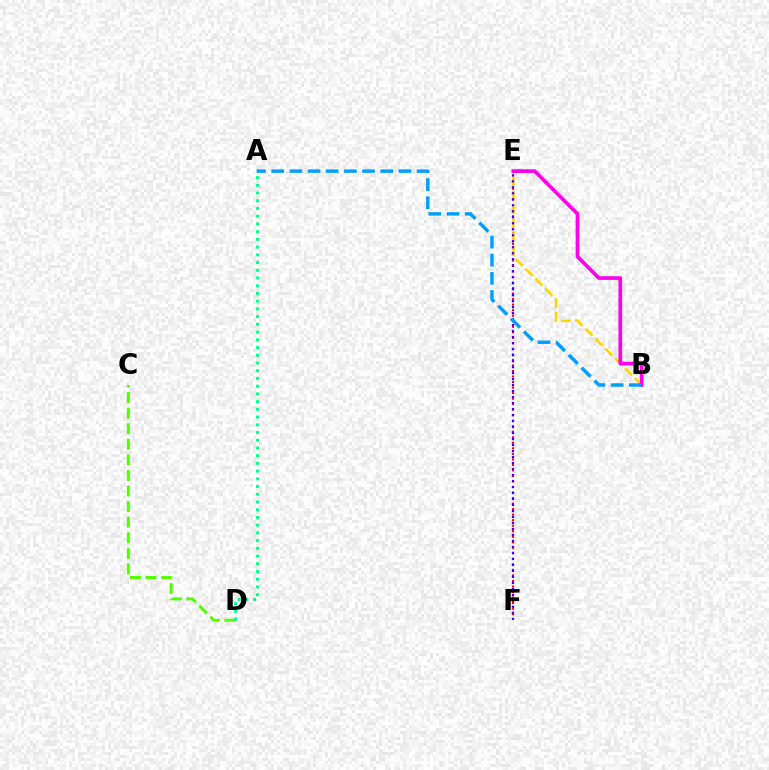{('E', 'F'): [{'color': '#ff0000', 'line_style': 'dotted', 'thickness': 1.5}, {'color': '#3700ff', 'line_style': 'dotted', 'thickness': 1.63}], ('B', 'E'): [{'color': '#ffd500', 'line_style': 'dashed', 'thickness': 1.89}, {'color': '#ff00ed', 'line_style': 'solid', 'thickness': 2.66}], ('C', 'D'): [{'color': '#4fff00', 'line_style': 'dashed', 'thickness': 2.12}], ('A', 'B'): [{'color': '#009eff', 'line_style': 'dashed', 'thickness': 2.47}], ('A', 'D'): [{'color': '#00ff86', 'line_style': 'dotted', 'thickness': 2.1}]}